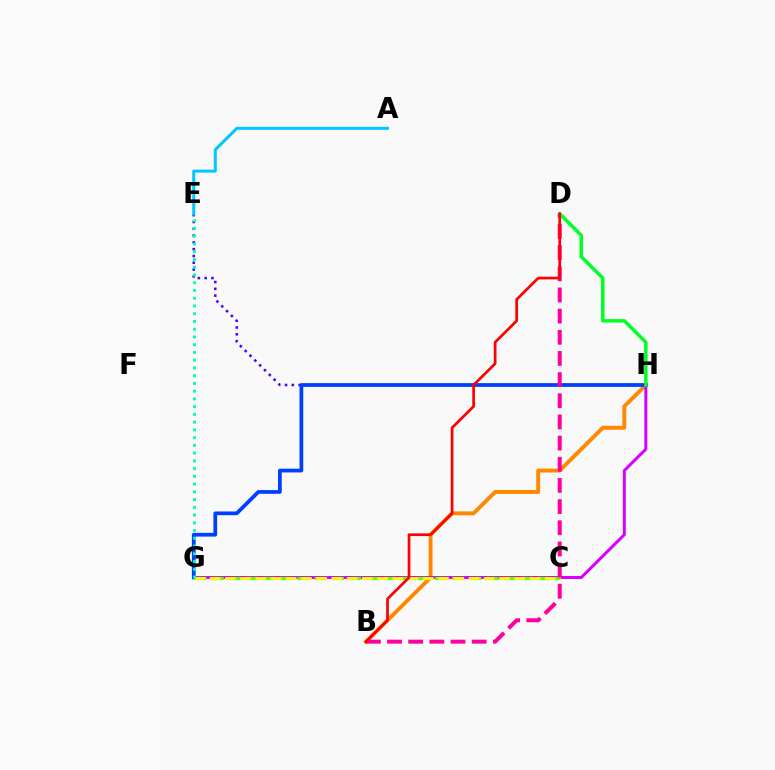{('E', 'H'): [{'color': '#4f00ff', 'line_style': 'dotted', 'thickness': 1.85}], ('B', 'H'): [{'color': '#ff8800', 'line_style': 'solid', 'thickness': 2.82}], ('G', 'H'): [{'color': '#d600ff', 'line_style': 'solid', 'thickness': 2.15}, {'color': '#003fff', 'line_style': 'solid', 'thickness': 2.69}], ('C', 'G'): [{'color': '#66ff00', 'line_style': 'dashed', 'thickness': 2.33}, {'color': '#eeff00', 'line_style': 'dashed', 'thickness': 2.07}], ('B', 'D'): [{'color': '#ff00a0', 'line_style': 'dashed', 'thickness': 2.88}, {'color': '#ff0000', 'line_style': 'solid', 'thickness': 1.95}], ('D', 'H'): [{'color': '#00ff27', 'line_style': 'solid', 'thickness': 2.51}], ('A', 'E'): [{'color': '#00c7ff', 'line_style': 'solid', 'thickness': 2.18}], ('E', 'G'): [{'color': '#00ffaf', 'line_style': 'dotted', 'thickness': 2.1}]}